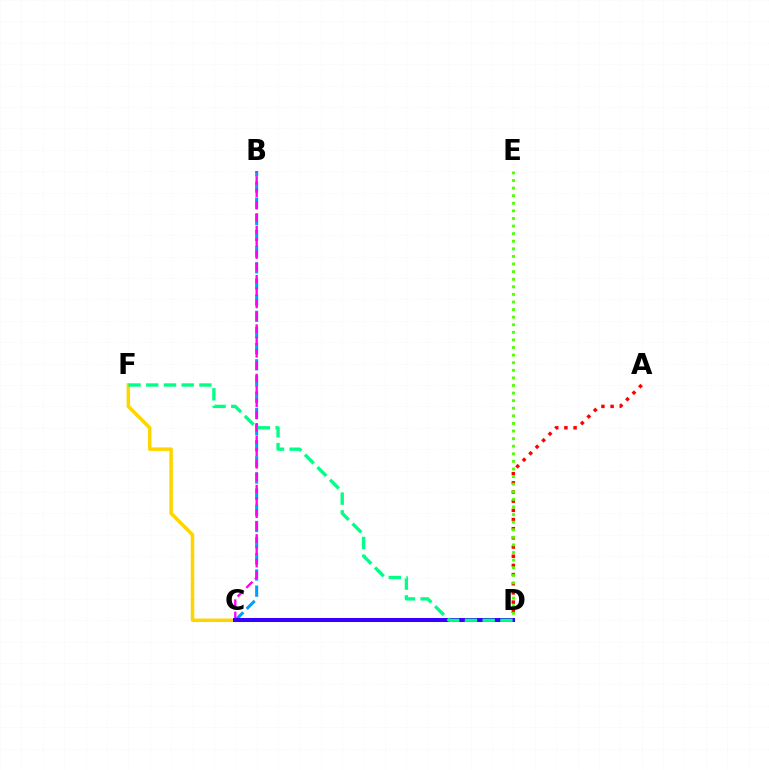{('B', 'C'): [{'color': '#009eff', 'line_style': 'dashed', 'thickness': 2.2}, {'color': '#ff00ed', 'line_style': 'dashed', 'thickness': 1.68}], ('A', 'D'): [{'color': '#ff0000', 'line_style': 'dotted', 'thickness': 2.49}], ('D', 'E'): [{'color': '#4fff00', 'line_style': 'dotted', 'thickness': 2.06}], ('C', 'F'): [{'color': '#ffd500', 'line_style': 'solid', 'thickness': 2.53}], ('C', 'D'): [{'color': '#3700ff', 'line_style': 'solid', 'thickness': 2.9}], ('D', 'F'): [{'color': '#00ff86', 'line_style': 'dashed', 'thickness': 2.41}]}